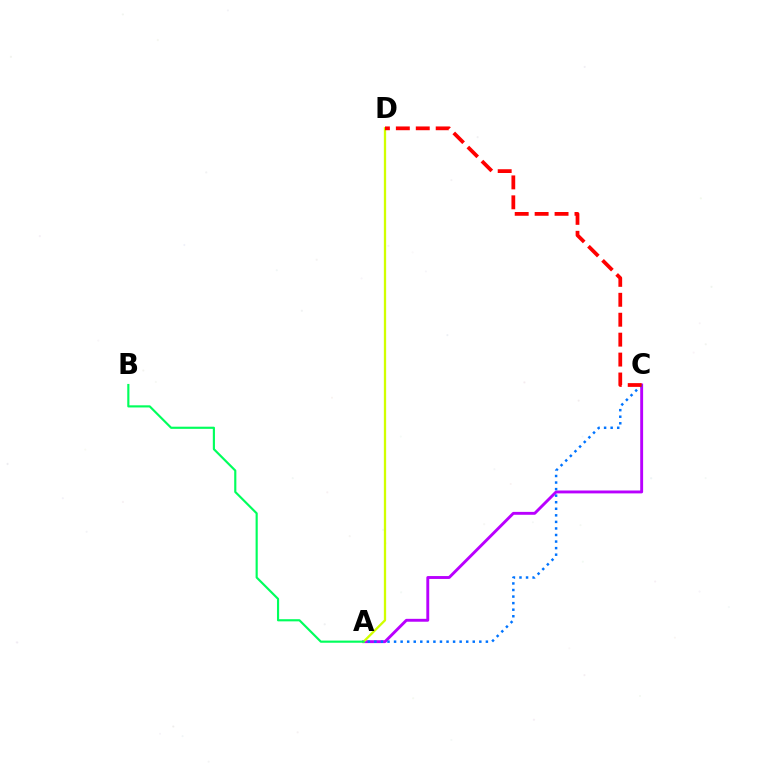{('A', 'C'): [{'color': '#b900ff', 'line_style': 'solid', 'thickness': 2.08}, {'color': '#0074ff', 'line_style': 'dotted', 'thickness': 1.78}], ('A', 'D'): [{'color': '#d1ff00', 'line_style': 'solid', 'thickness': 1.65}], ('C', 'D'): [{'color': '#ff0000', 'line_style': 'dashed', 'thickness': 2.71}], ('A', 'B'): [{'color': '#00ff5c', 'line_style': 'solid', 'thickness': 1.55}]}